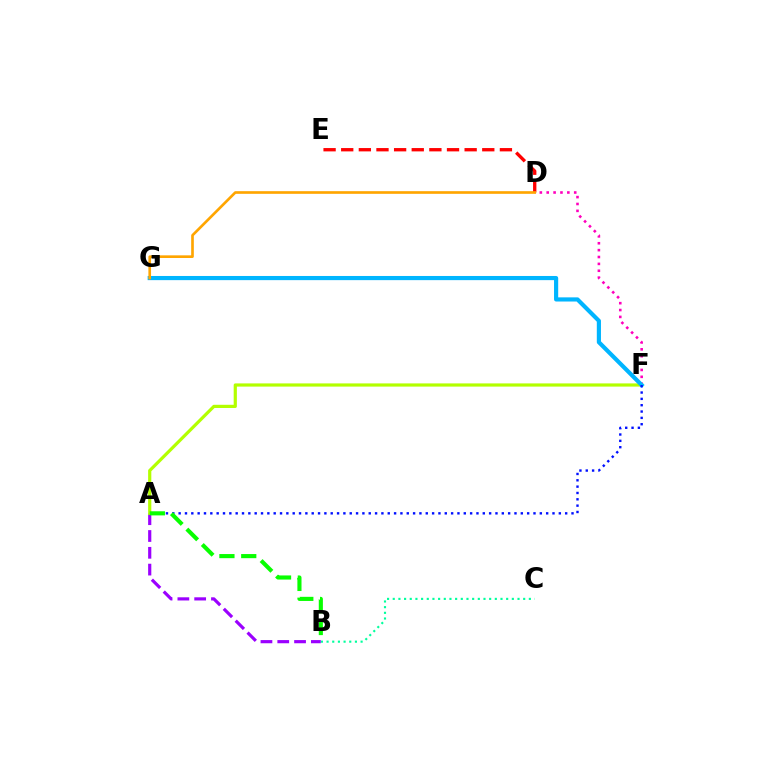{('D', 'E'): [{'color': '#ff0000', 'line_style': 'dashed', 'thickness': 2.4}], ('A', 'B'): [{'color': '#9b00ff', 'line_style': 'dashed', 'thickness': 2.28}, {'color': '#08ff00', 'line_style': 'dashed', 'thickness': 2.96}], ('B', 'C'): [{'color': '#00ff9d', 'line_style': 'dotted', 'thickness': 1.54}], ('D', 'F'): [{'color': '#ff00bd', 'line_style': 'dotted', 'thickness': 1.87}], ('A', 'F'): [{'color': '#b3ff00', 'line_style': 'solid', 'thickness': 2.3}, {'color': '#0010ff', 'line_style': 'dotted', 'thickness': 1.72}], ('F', 'G'): [{'color': '#00b5ff', 'line_style': 'solid', 'thickness': 2.99}], ('D', 'G'): [{'color': '#ffa500', 'line_style': 'solid', 'thickness': 1.91}]}